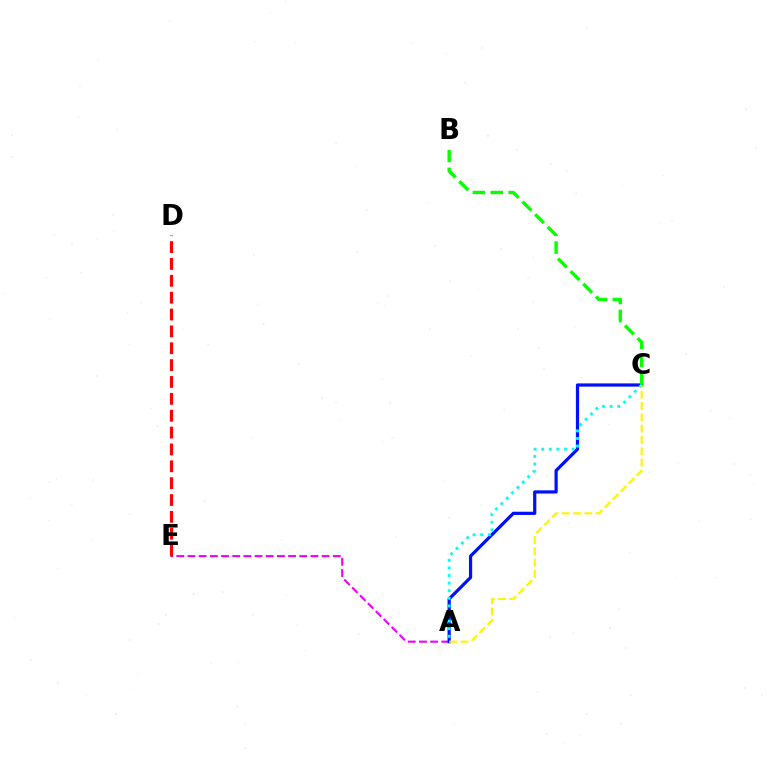{('A', 'E'): [{'color': '#ee00ff', 'line_style': 'dashed', 'thickness': 1.52}], ('D', 'E'): [{'color': '#ff0000', 'line_style': 'dashed', 'thickness': 2.29}], ('A', 'C'): [{'color': '#0010ff', 'line_style': 'solid', 'thickness': 2.32}, {'color': '#00fff6', 'line_style': 'dotted', 'thickness': 2.06}, {'color': '#fcf500', 'line_style': 'dashed', 'thickness': 1.53}], ('B', 'C'): [{'color': '#08ff00', 'line_style': 'dashed', 'thickness': 2.43}]}